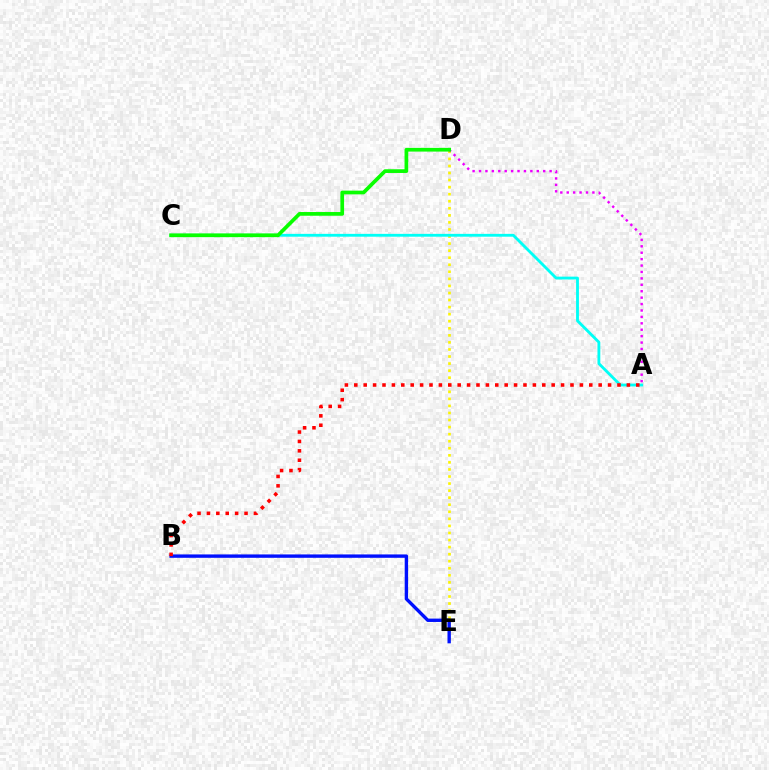{('D', 'E'): [{'color': '#fcf500', 'line_style': 'dotted', 'thickness': 1.92}], ('A', 'C'): [{'color': '#00fff6', 'line_style': 'solid', 'thickness': 2.04}], ('A', 'D'): [{'color': '#ee00ff', 'line_style': 'dotted', 'thickness': 1.74}], ('B', 'E'): [{'color': '#0010ff', 'line_style': 'solid', 'thickness': 2.42}], ('C', 'D'): [{'color': '#08ff00', 'line_style': 'solid', 'thickness': 2.68}], ('A', 'B'): [{'color': '#ff0000', 'line_style': 'dotted', 'thickness': 2.55}]}